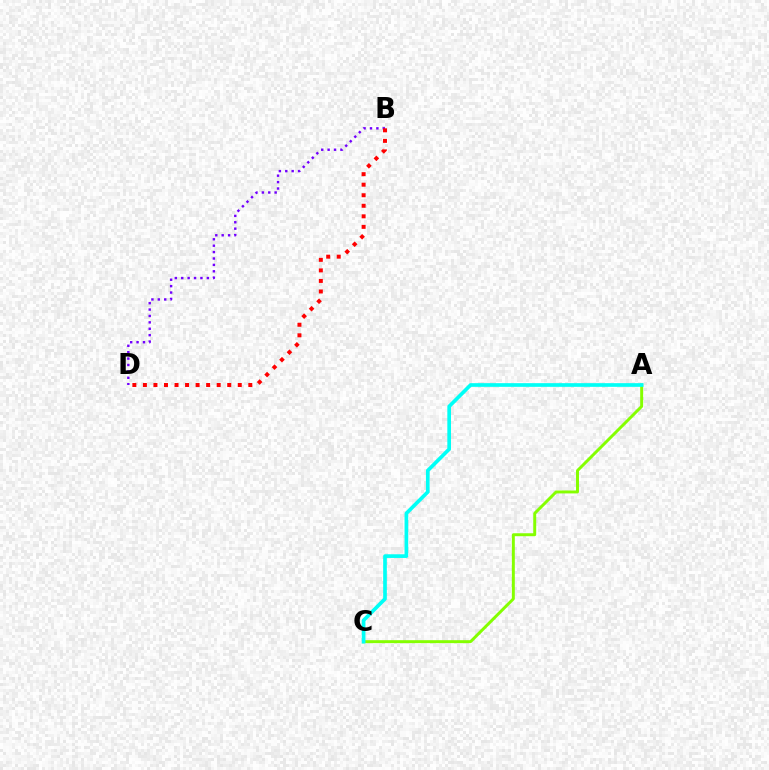{('B', 'D'): [{'color': '#7200ff', 'line_style': 'dotted', 'thickness': 1.74}, {'color': '#ff0000', 'line_style': 'dotted', 'thickness': 2.86}], ('A', 'C'): [{'color': '#84ff00', 'line_style': 'solid', 'thickness': 2.13}, {'color': '#00fff6', 'line_style': 'solid', 'thickness': 2.64}]}